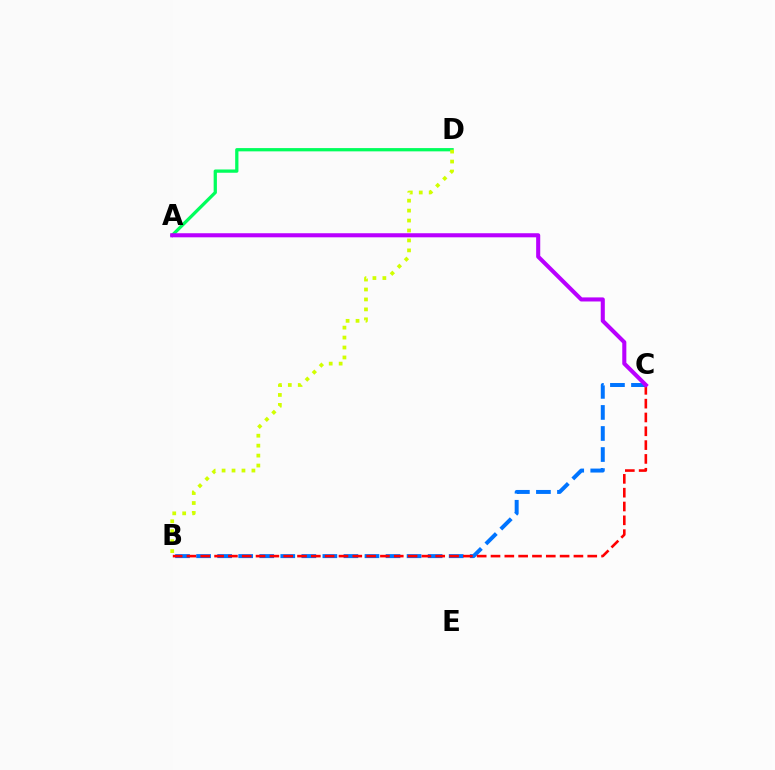{('A', 'D'): [{'color': '#00ff5c', 'line_style': 'solid', 'thickness': 2.35}], ('B', 'C'): [{'color': '#0074ff', 'line_style': 'dashed', 'thickness': 2.86}, {'color': '#ff0000', 'line_style': 'dashed', 'thickness': 1.88}], ('B', 'D'): [{'color': '#d1ff00', 'line_style': 'dotted', 'thickness': 2.7}], ('A', 'C'): [{'color': '#b900ff', 'line_style': 'solid', 'thickness': 2.93}]}